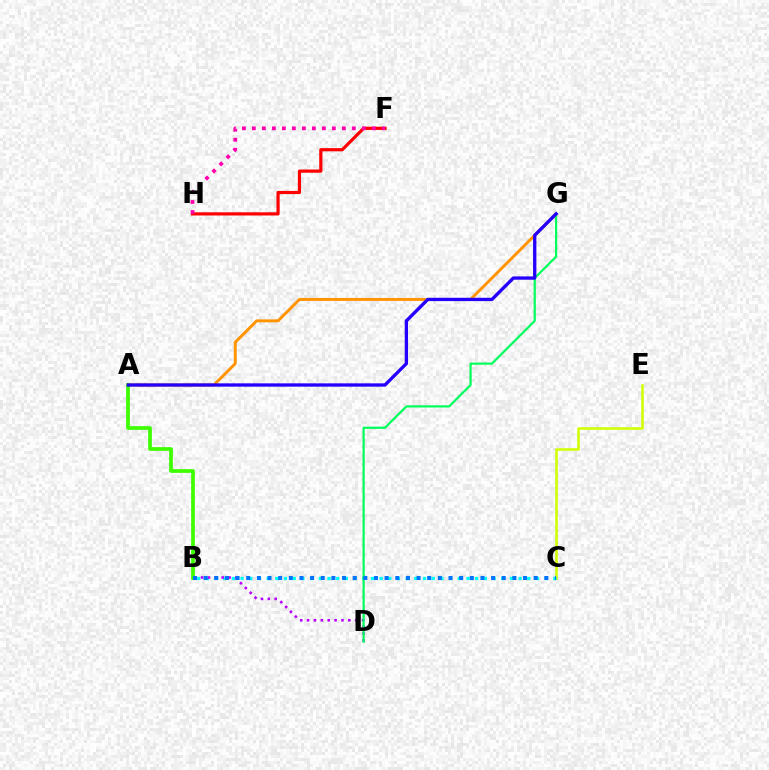{('C', 'E'): [{'color': '#d1ff00', 'line_style': 'solid', 'thickness': 1.85}], ('B', 'C'): [{'color': '#00fff6', 'line_style': 'dotted', 'thickness': 2.36}, {'color': '#0074ff', 'line_style': 'dotted', 'thickness': 2.89}], ('B', 'D'): [{'color': '#b900ff', 'line_style': 'dotted', 'thickness': 1.87}], ('A', 'G'): [{'color': '#ff9400', 'line_style': 'solid', 'thickness': 2.12}, {'color': '#2500ff', 'line_style': 'solid', 'thickness': 2.38}], ('D', 'G'): [{'color': '#00ff5c', 'line_style': 'solid', 'thickness': 1.59}], ('A', 'B'): [{'color': '#3dff00', 'line_style': 'solid', 'thickness': 2.68}], ('F', 'H'): [{'color': '#ff0000', 'line_style': 'solid', 'thickness': 2.3}, {'color': '#ff00ac', 'line_style': 'dotted', 'thickness': 2.72}]}